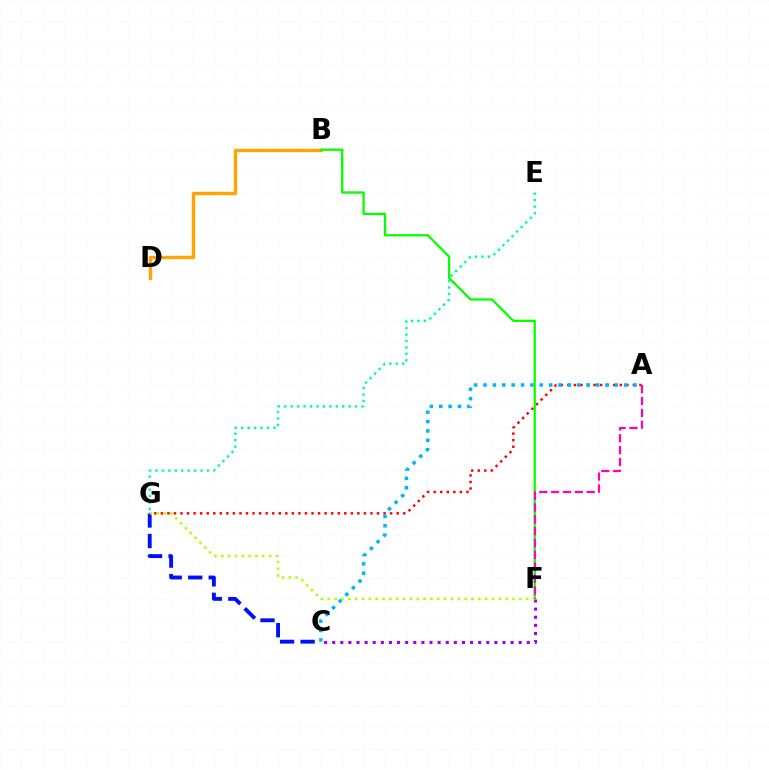{('A', 'G'): [{'color': '#ff0000', 'line_style': 'dotted', 'thickness': 1.78}], ('C', 'G'): [{'color': '#0010ff', 'line_style': 'dashed', 'thickness': 2.79}], ('C', 'F'): [{'color': '#9b00ff', 'line_style': 'dotted', 'thickness': 2.2}], ('A', 'C'): [{'color': '#00b5ff', 'line_style': 'dotted', 'thickness': 2.55}], ('B', 'D'): [{'color': '#ffa500', 'line_style': 'solid', 'thickness': 2.43}], ('E', 'G'): [{'color': '#00ff9d', 'line_style': 'dotted', 'thickness': 1.75}], ('B', 'F'): [{'color': '#08ff00', 'line_style': 'solid', 'thickness': 1.65}], ('F', 'G'): [{'color': '#b3ff00', 'line_style': 'dotted', 'thickness': 1.86}], ('A', 'F'): [{'color': '#ff00bd', 'line_style': 'dashed', 'thickness': 1.61}]}